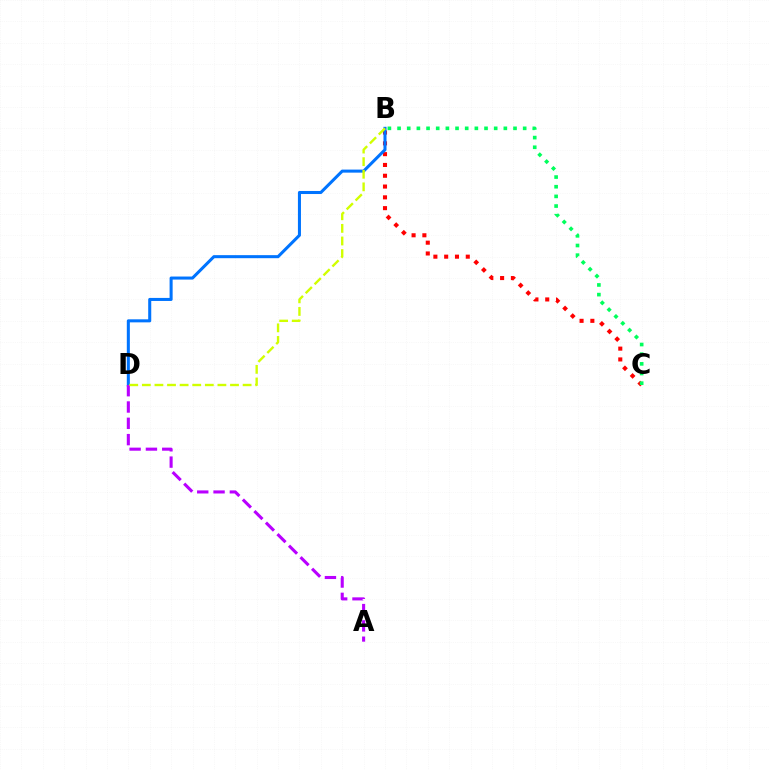{('B', 'C'): [{'color': '#ff0000', 'line_style': 'dotted', 'thickness': 2.93}, {'color': '#00ff5c', 'line_style': 'dotted', 'thickness': 2.63}], ('B', 'D'): [{'color': '#0074ff', 'line_style': 'solid', 'thickness': 2.19}, {'color': '#d1ff00', 'line_style': 'dashed', 'thickness': 1.71}], ('A', 'D'): [{'color': '#b900ff', 'line_style': 'dashed', 'thickness': 2.22}]}